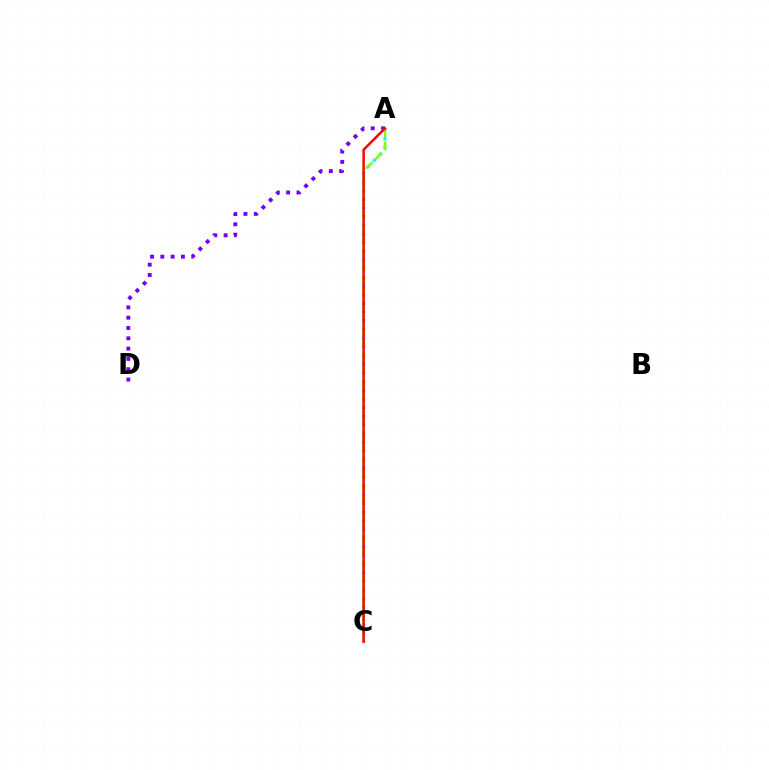{('A', 'D'): [{'color': '#7200ff', 'line_style': 'dotted', 'thickness': 2.8}], ('A', 'C'): [{'color': '#00fff6', 'line_style': 'dotted', 'thickness': 2.36}, {'color': '#84ff00', 'line_style': 'dashed', 'thickness': 1.76}, {'color': '#ff0000', 'line_style': 'solid', 'thickness': 1.77}]}